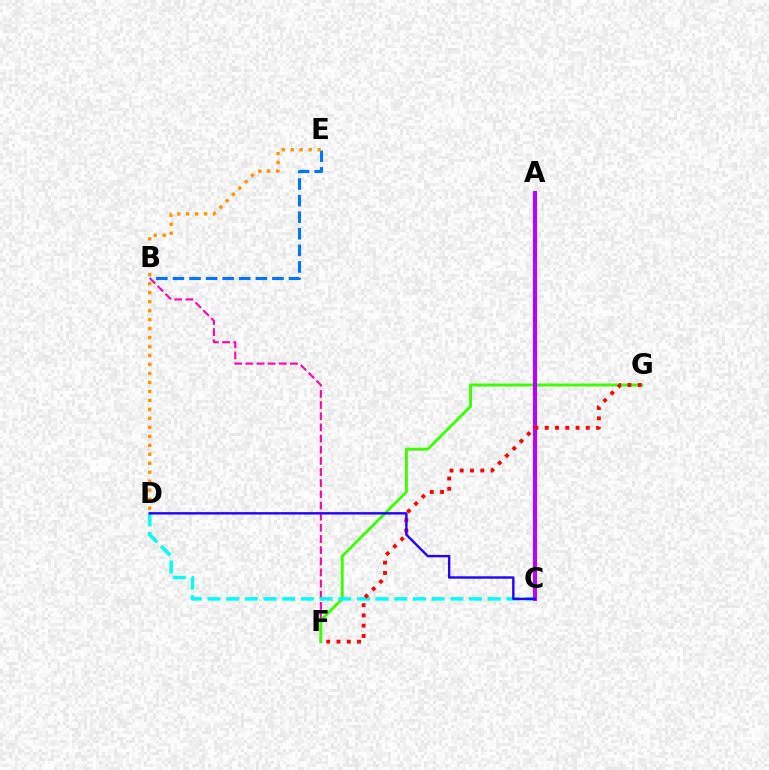{('B', 'F'): [{'color': '#ff00ac', 'line_style': 'dashed', 'thickness': 1.52}], ('F', 'G'): [{'color': '#3dff00', 'line_style': 'solid', 'thickness': 2.11}, {'color': '#ff0000', 'line_style': 'dotted', 'thickness': 2.79}], ('B', 'E'): [{'color': '#0074ff', 'line_style': 'dashed', 'thickness': 2.25}], ('A', 'C'): [{'color': '#d1ff00', 'line_style': 'dashed', 'thickness': 1.72}, {'color': '#00ff5c', 'line_style': 'solid', 'thickness': 1.94}, {'color': '#b900ff', 'line_style': 'solid', 'thickness': 2.95}], ('D', 'E'): [{'color': '#ff9400', 'line_style': 'dotted', 'thickness': 2.44}], ('C', 'D'): [{'color': '#00fff6', 'line_style': 'dashed', 'thickness': 2.54}, {'color': '#2500ff', 'line_style': 'solid', 'thickness': 1.73}]}